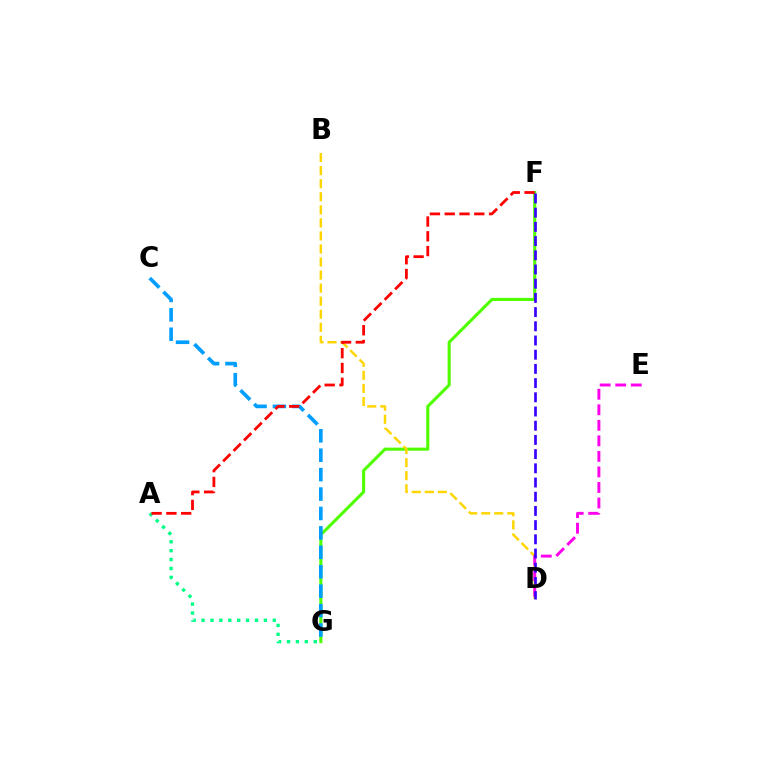{('F', 'G'): [{'color': '#4fff00', 'line_style': 'solid', 'thickness': 2.22}], ('B', 'D'): [{'color': '#ffd500', 'line_style': 'dashed', 'thickness': 1.77}], ('A', 'G'): [{'color': '#00ff86', 'line_style': 'dotted', 'thickness': 2.42}], ('C', 'G'): [{'color': '#009eff', 'line_style': 'dashed', 'thickness': 2.64}], ('D', 'E'): [{'color': '#ff00ed', 'line_style': 'dashed', 'thickness': 2.11}], ('A', 'F'): [{'color': '#ff0000', 'line_style': 'dashed', 'thickness': 2.01}], ('D', 'F'): [{'color': '#3700ff', 'line_style': 'dashed', 'thickness': 1.93}]}